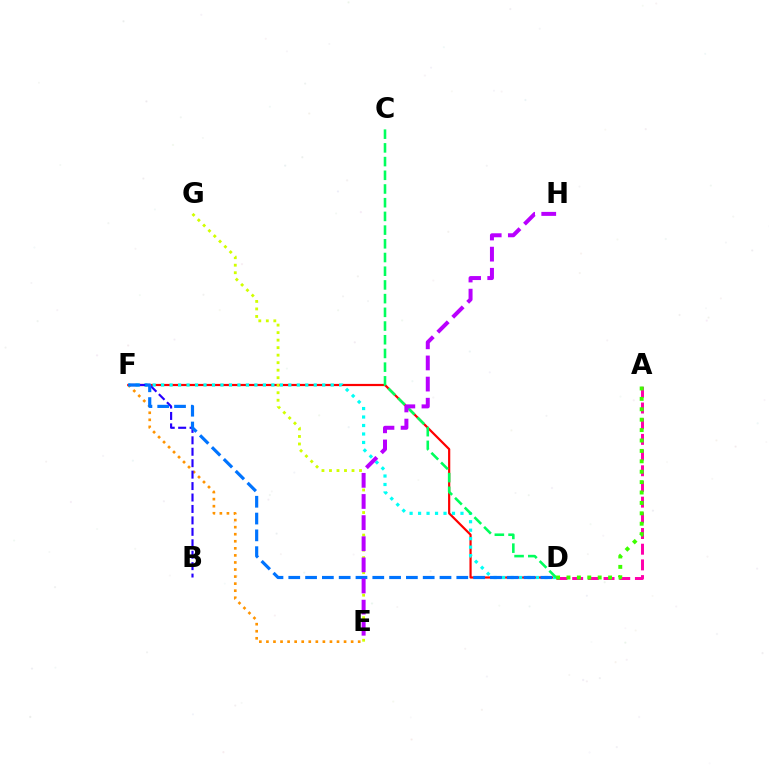{('E', 'F'): [{'color': '#ff9400', 'line_style': 'dotted', 'thickness': 1.92}], ('D', 'F'): [{'color': '#ff0000', 'line_style': 'solid', 'thickness': 1.59}, {'color': '#00fff6', 'line_style': 'dotted', 'thickness': 2.3}, {'color': '#0074ff', 'line_style': 'dashed', 'thickness': 2.28}], ('A', 'D'): [{'color': '#ff00ac', 'line_style': 'dashed', 'thickness': 2.13}, {'color': '#3dff00', 'line_style': 'dotted', 'thickness': 2.83}], ('B', 'F'): [{'color': '#2500ff', 'line_style': 'dashed', 'thickness': 1.55}], ('C', 'D'): [{'color': '#00ff5c', 'line_style': 'dashed', 'thickness': 1.86}], ('E', 'G'): [{'color': '#d1ff00', 'line_style': 'dotted', 'thickness': 2.04}], ('E', 'H'): [{'color': '#b900ff', 'line_style': 'dashed', 'thickness': 2.87}]}